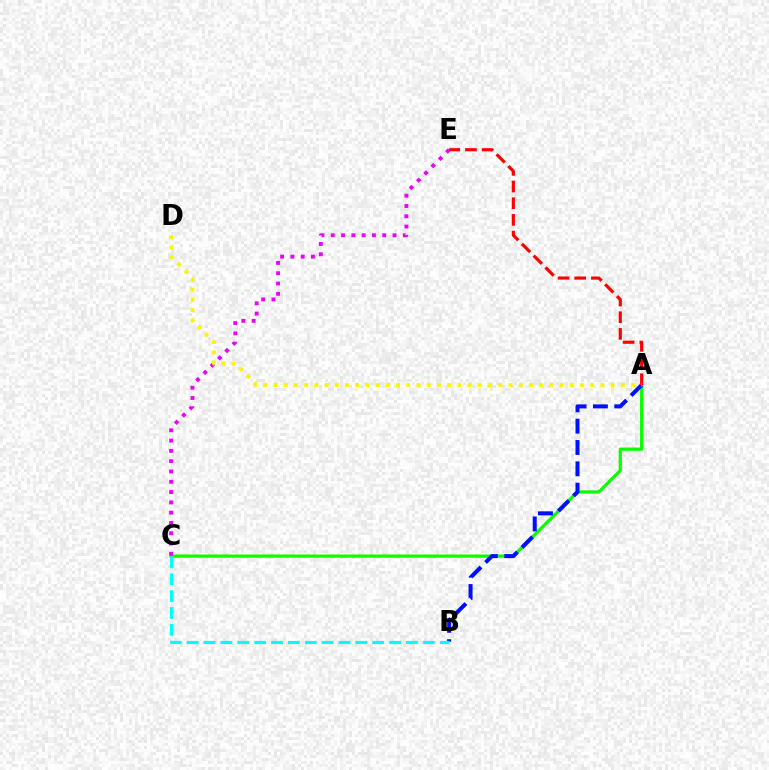{('A', 'C'): [{'color': '#08ff00', 'line_style': 'solid', 'thickness': 2.32}], ('C', 'E'): [{'color': '#ee00ff', 'line_style': 'dotted', 'thickness': 2.8}], ('A', 'B'): [{'color': '#0010ff', 'line_style': 'dashed', 'thickness': 2.9}], ('B', 'C'): [{'color': '#00fff6', 'line_style': 'dashed', 'thickness': 2.29}], ('A', 'E'): [{'color': '#ff0000', 'line_style': 'dashed', 'thickness': 2.26}], ('A', 'D'): [{'color': '#fcf500', 'line_style': 'dotted', 'thickness': 2.78}]}